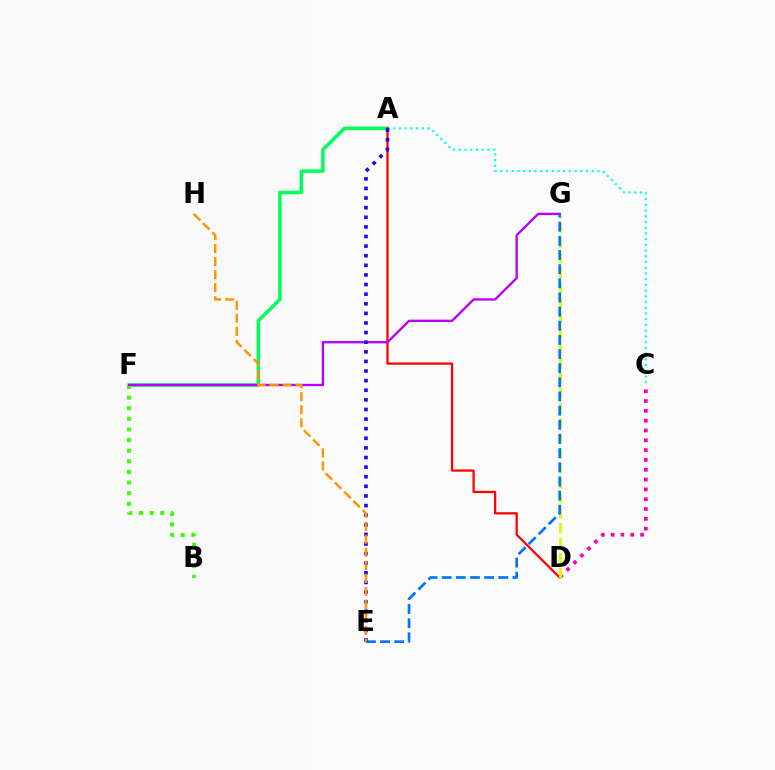{('A', 'F'): [{'color': '#00ff5c', 'line_style': 'solid', 'thickness': 2.54}], ('A', 'C'): [{'color': '#00fff6', 'line_style': 'dotted', 'thickness': 1.55}], ('A', 'D'): [{'color': '#ff0000', 'line_style': 'solid', 'thickness': 1.62}], ('B', 'F'): [{'color': '#3dff00', 'line_style': 'dotted', 'thickness': 2.88}], ('C', 'D'): [{'color': '#ff00ac', 'line_style': 'dotted', 'thickness': 2.67}], ('F', 'G'): [{'color': '#b900ff', 'line_style': 'solid', 'thickness': 1.69}], ('D', 'G'): [{'color': '#d1ff00', 'line_style': 'dashed', 'thickness': 2.04}], ('E', 'G'): [{'color': '#0074ff', 'line_style': 'dashed', 'thickness': 1.92}], ('A', 'E'): [{'color': '#2500ff', 'line_style': 'dotted', 'thickness': 2.61}], ('E', 'H'): [{'color': '#ff9400', 'line_style': 'dashed', 'thickness': 1.77}]}